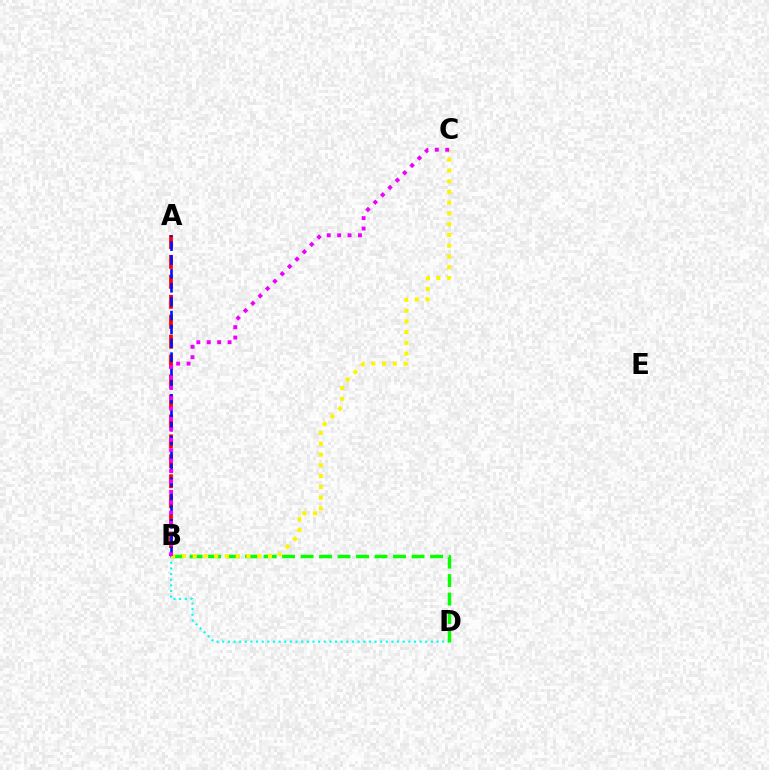{('B', 'D'): [{'color': '#00fff6', 'line_style': 'dotted', 'thickness': 1.53}, {'color': '#08ff00', 'line_style': 'dashed', 'thickness': 2.51}], ('A', 'B'): [{'color': '#ff0000', 'line_style': 'dashed', 'thickness': 2.71}, {'color': '#0010ff', 'line_style': 'dashed', 'thickness': 1.89}], ('B', 'C'): [{'color': '#fcf500', 'line_style': 'dotted', 'thickness': 2.92}, {'color': '#ee00ff', 'line_style': 'dotted', 'thickness': 2.83}]}